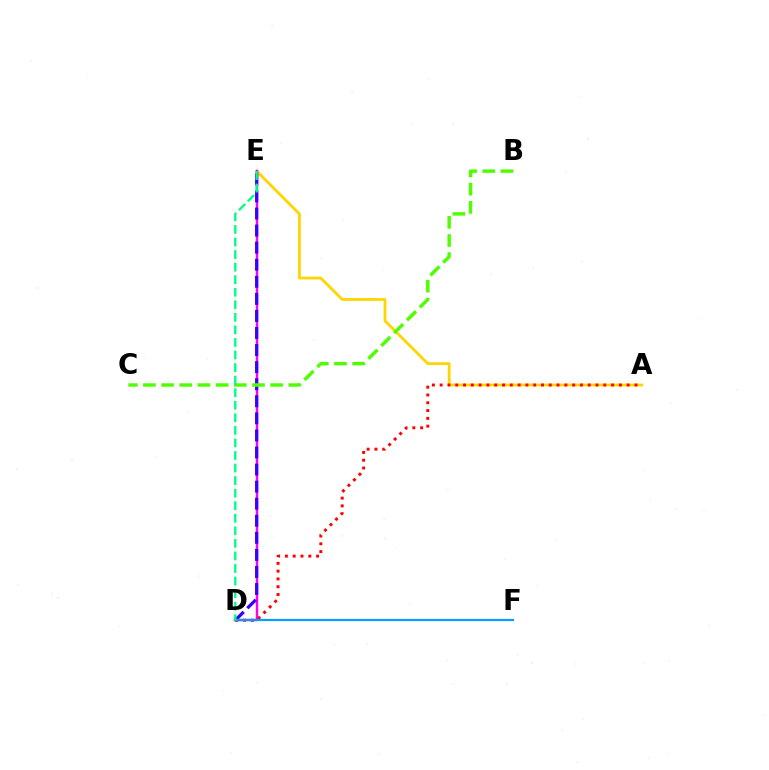{('A', 'E'): [{'color': '#ffd500', 'line_style': 'solid', 'thickness': 2.02}], ('D', 'E'): [{'color': '#ff00ed', 'line_style': 'solid', 'thickness': 1.75}, {'color': '#3700ff', 'line_style': 'dashed', 'thickness': 2.32}, {'color': '#00ff86', 'line_style': 'dashed', 'thickness': 1.71}], ('A', 'D'): [{'color': '#ff0000', 'line_style': 'dotted', 'thickness': 2.12}], ('D', 'F'): [{'color': '#009eff', 'line_style': 'solid', 'thickness': 1.58}], ('B', 'C'): [{'color': '#4fff00', 'line_style': 'dashed', 'thickness': 2.47}]}